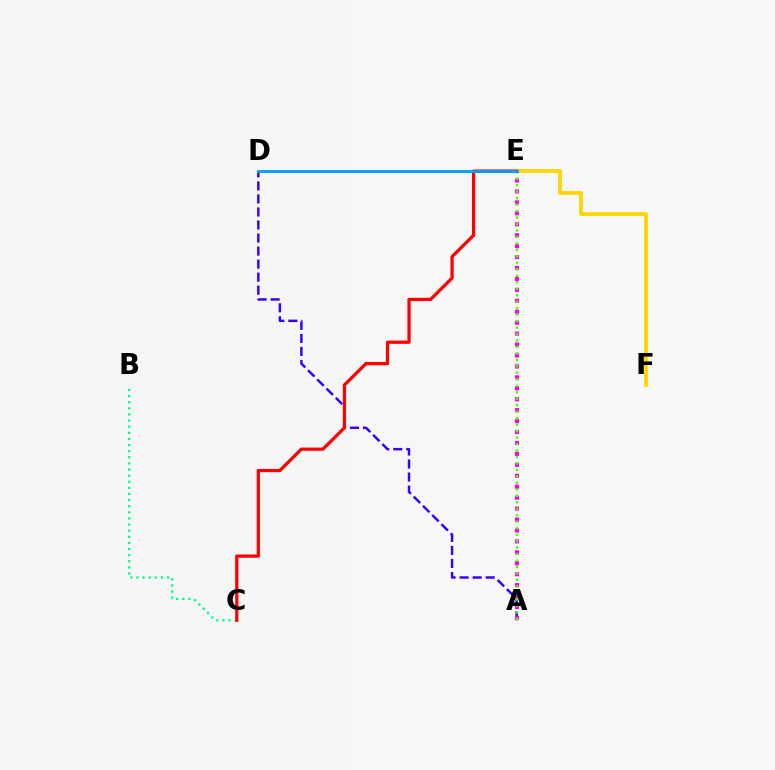{('A', 'D'): [{'color': '#3700ff', 'line_style': 'dashed', 'thickness': 1.77}], ('A', 'E'): [{'color': '#ff00ed', 'line_style': 'dotted', 'thickness': 2.97}, {'color': '#4fff00', 'line_style': 'dotted', 'thickness': 1.76}], ('E', 'F'): [{'color': '#ffd500', 'line_style': 'solid', 'thickness': 2.71}], ('B', 'C'): [{'color': '#00ff86', 'line_style': 'dotted', 'thickness': 1.66}], ('C', 'E'): [{'color': '#ff0000', 'line_style': 'solid', 'thickness': 2.32}], ('D', 'E'): [{'color': '#009eff', 'line_style': 'solid', 'thickness': 2.02}]}